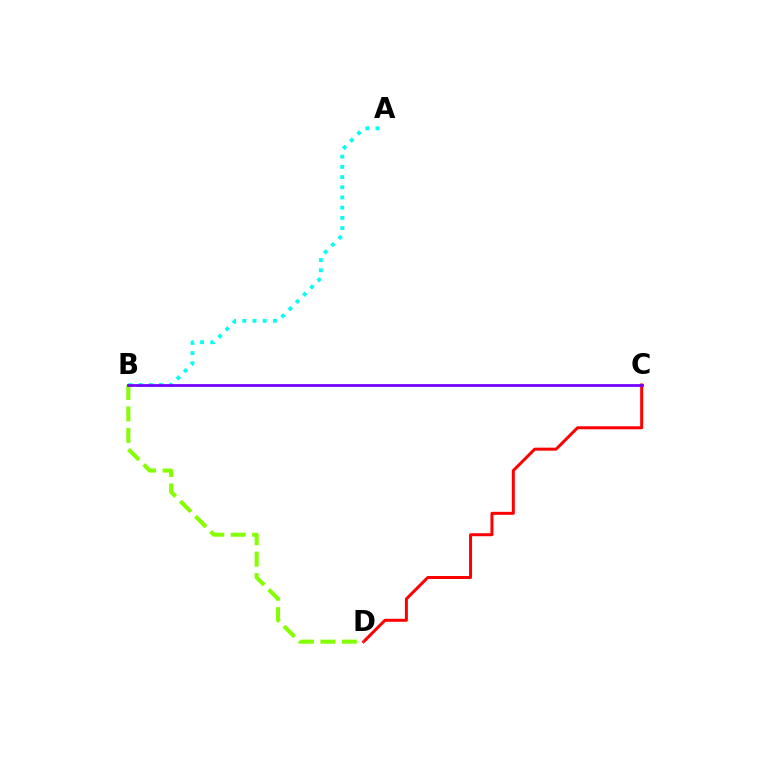{('C', 'D'): [{'color': '#ff0000', 'line_style': 'solid', 'thickness': 2.15}], ('A', 'B'): [{'color': '#00fff6', 'line_style': 'dotted', 'thickness': 2.77}], ('B', 'D'): [{'color': '#84ff00', 'line_style': 'dashed', 'thickness': 2.91}], ('B', 'C'): [{'color': '#7200ff', 'line_style': 'solid', 'thickness': 1.98}]}